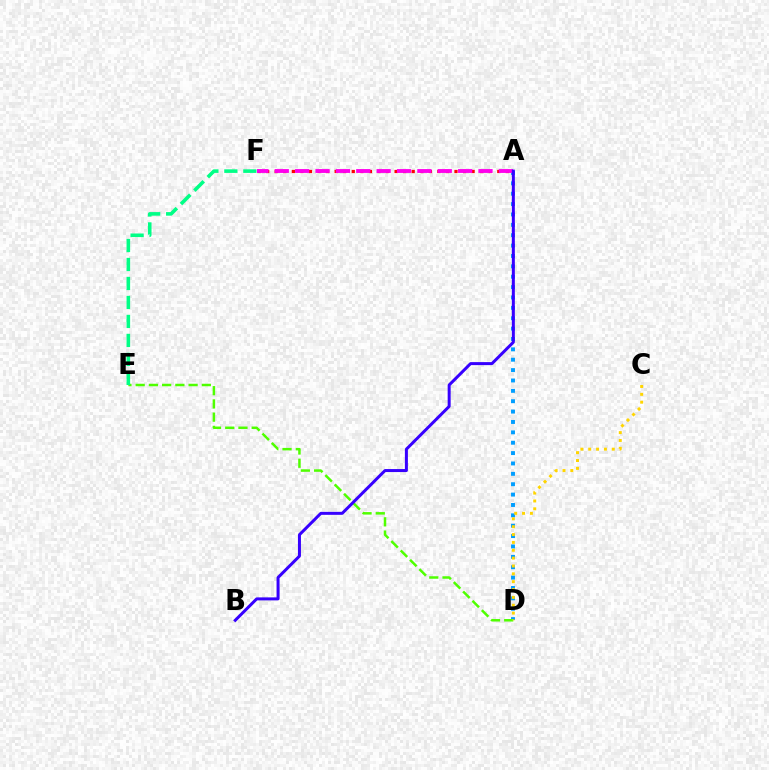{('A', 'D'): [{'color': '#009eff', 'line_style': 'dotted', 'thickness': 2.82}], ('D', 'E'): [{'color': '#4fff00', 'line_style': 'dashed', 'thickness': 1.8}], ('E', 'F'): [{'color': '#00ff86', 'line_style': 'dashed', 'thickness': 2.58}], ('A', 'F'): [{'color': '#ff0000', 'line_style': 'dotted', 'thickness': 2.33}, {'color': '#ff00ed', 'line_style': 'dashed', 'thickness': 2.77}], ('C', 'D'): [{'color': '#ffd500', 'line_style': 'dotted', 'thickness': 2.13}], ('A', 'B'): [{'color': '#3700ff', 'line_style': 'solid', 'thickness': 2.16}]}